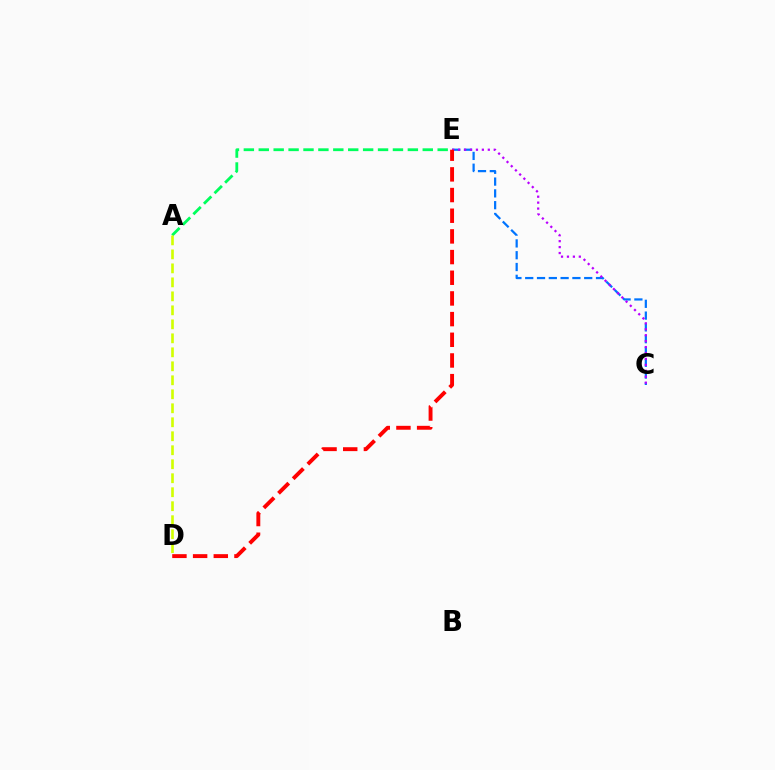{('C', 'E'): [{'color': '#0074ff', 'line_style': 'dashed', 'thickness': 1.6}, {'color': '#b900ff', 'line_style': 'dotted', 'thickness': 1.61}], ('D', 'E'): [{'color': '#ff0000', 'line_style': 'dashed', 'thickness': 2.81}], ('A', 'E'): [{'color': '#00ff5c', 'line_style': 'dashed', 'thickness': 2.03}], ('A', 'D'): [{'color': '#d1ff00', 'line_style': 'dashed', 'thickness': 1.9}]}